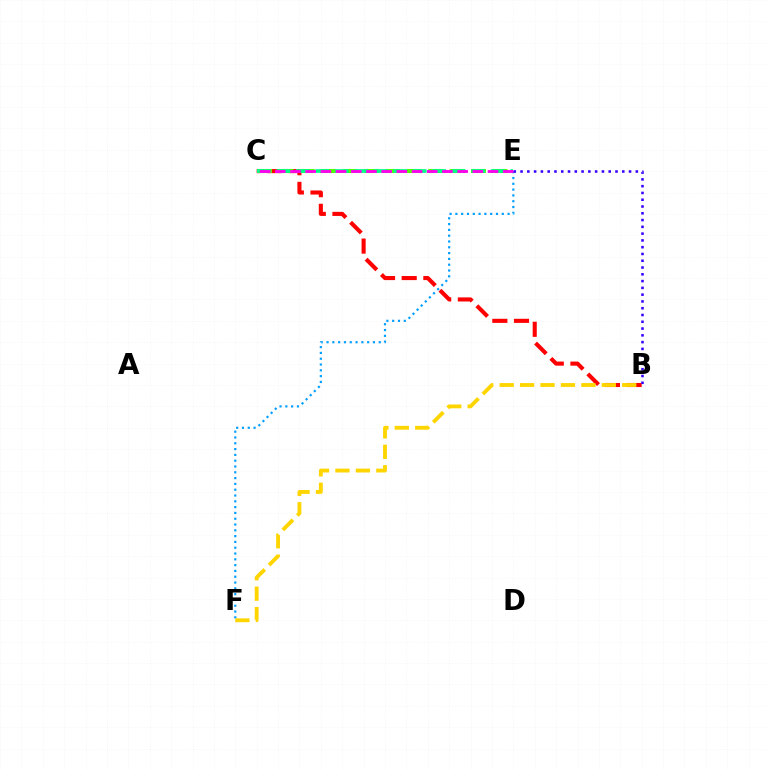{('E', 'F'): [{'color': '#009eff', 'line_style': 'dotted', 'thickness': 1.58}], ('B', 'C'): [{'color': '#ff0000', 'line_style': 'dashed', 'thickness': 2.94}], ('C', 'E'): [{'color': '#4fff00', 'line_style': 'dashed', 'thickness': 2.91}, {'color': '#00ff86', 'line_style': 'dashed', 'thickness': 2.65}, {'color': '#ff00ed', 'line_style': 'dashed', 'thickness': 2.06}], ('B', 'E'): [{'color': '#3700ff', 'line_style': 'dotted', 'thickness': 1.84}], ('B', 'F'): [{'color': '#ffd500', 'line_style': 'dashed', 'thickness': 2.78}]}